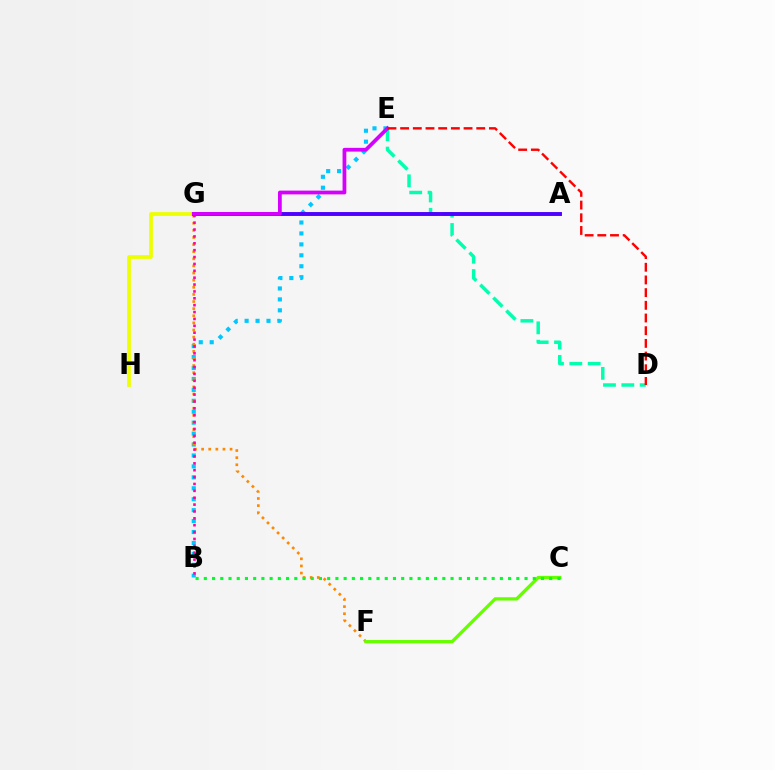{('B', 'E'): [{'color': '#00c7ff', 'line_style': 'dotted', 'thickness': 2.97}], ('D', 'E'): [{'color': '#00ffaf', 'line_style': 'dashed', 'thickness': 2.49}, {'color': '#ff0000', 'line_style': 'dashed', 'thickness': 1.72}], ('F', 'G'): [{'color': '#ff8800', 'line_style': 'dotted', 'thickness': 1.93}], ('C', 'F'): [{'color': '#66ff00', 'line_style': 'solid', 'thickness': 2.36}], ('A', 'G'): [{'color': '#003fff', 'line_style': 'solid', 'thickness': 1.65}, {'color': '#4f00ff', 'line_style': 'solid', 'thickness': 2.8}], ('B', 'C'): [{'color': '#00ff27', 'line_style': 'dotted', 'thickness': 2.23}], ('G', 'H'): [{'color': '#eeff00', 'line_style': 'solid', 'thickness': 2.69}], ('B', 'G'): [{'color': '#ff00a0', 'line_style': 'dotted', 'thickness': 1.87}], ('E', 'G'): [{'color': '#d600ff', 'line_style': 'solid', 'thickness': 2.71}]}